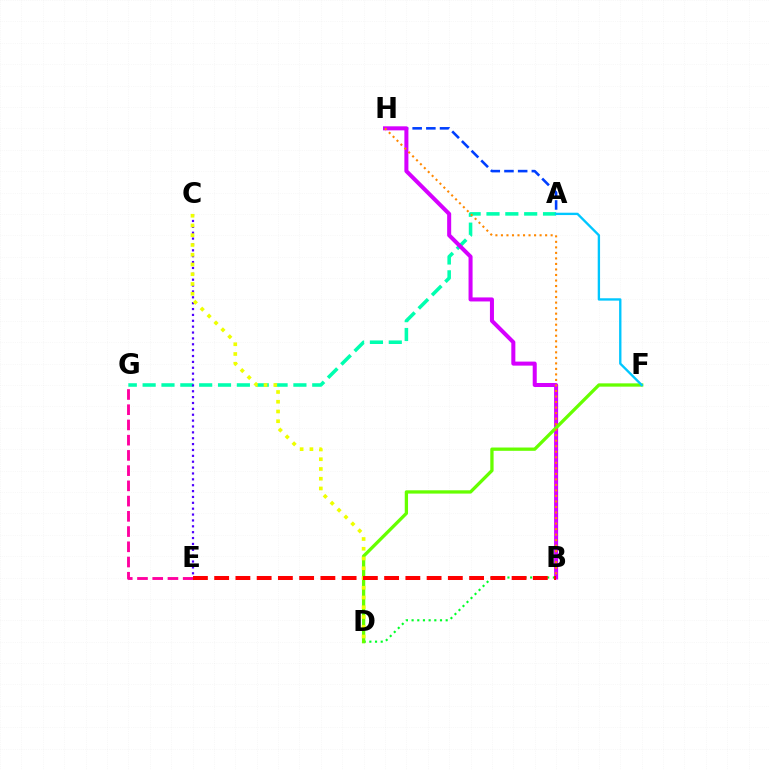{('A', 'G'): [{'color': '#00ffaf', 'line_style': 'dashed', 'thickness': 2.56}], ('A', 'H'): [{'color': '#003fff', 'line_style': 'dashed', 'thickness': 1.86}], ('E', 'G'): [{'color': '#ff00a0', 'line_style': 'dashed', 'thickness': 2.07}], ('C', 'E'): [{'color': '#4f00ff', 'line_style': 'dotted', 'thickness': 1.6}], ('B', 'H'): [{'color': '#d600ff', 'line_style': 'solid', 'thickness': 2.9}, {'color': '#ff8800', 'line_style': 'dotted', 'thickness': 1.5}], ('B', 'D'): [{'color': '#00ff27', 'line_style': 'dotted', 'thickness': 1.54}], ('D', 'F'): [{'color': '#66ff00', 'line_style': 'solid', 'thickness': 2.37}], ('A', 'F'): [{'color': '#00c7ff', 'line_style': 'solid', 'thickness': 1.69}], ('C', 'D'): [{'color': '#eeff00', 'line_style': 'dotted', 'thickness': 2.65}], ('B', 'E'): [{'color': '#ff0000', 'line_style': 'dashed', 'thickness': 2.89}]}